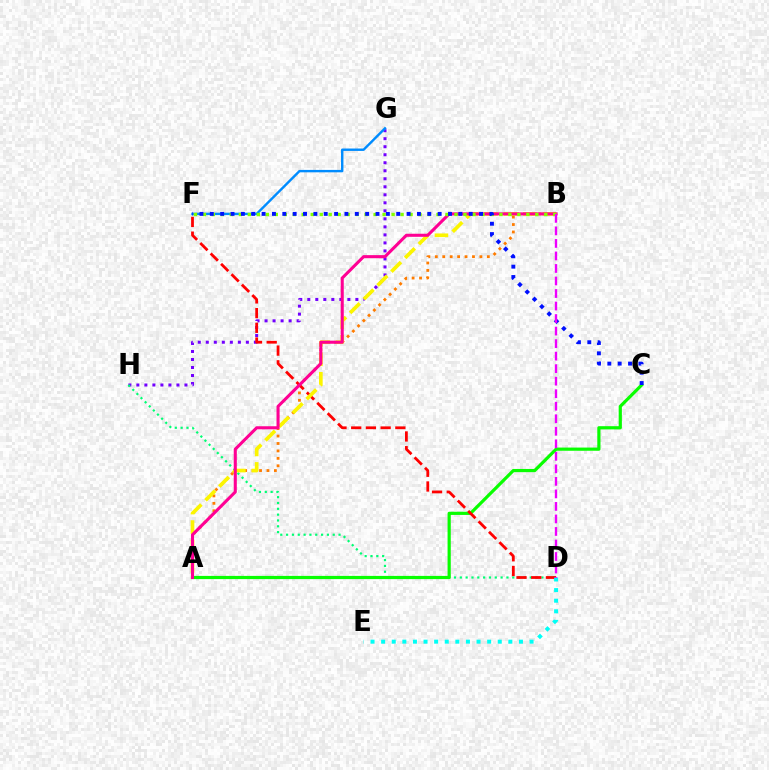{('G', 'H'): [{'color': '#7200ff', 'line_style': 'dotted', 'thickness': 2.18}], ('D', 'H'): [{'color': '#00ff74', 'line_style': 'dotted', 'thickness': 1.58}], ('A', 'B'): [{'color': '#ff7c00', 'line_style': 'dotted', 'thickness': 2.02}, {'color': '#fcf500', 'line_style': 'dashed', 'thickness': 2.64}, {'color': '#ff0094', 'line_style': 'solid', 'thickness': 2.21}], ('A', 'C'): [{'color': '#08ff00', 'line_style': 'solid', 'thickness': 2.3}], ('D', 'F'): [{'color': '#ff0000', 'line_style': 'dashed', 'thickness': 2.0}], ('D', 'E'): [{'color': '#00fff6', 'line_style': 'dotted', 'thickness': 2.88}], ('F', 'G'): [{'color': '#008cff', 'line_style': 'solid', 'thickness': 1.74}], ('B', 'F'): [{'color': '#84ff00', 'line_style': 'dotted', 'thickness': 2.44}], ('C', 'F'): [{'color': '#0010ff', 'line_style': 'dotted', 'thickness': 2.81}], ('B', 'D'): [{'color': '#ee00ff', 'line_style': 'dashed', 'thickness': 1.7}]}